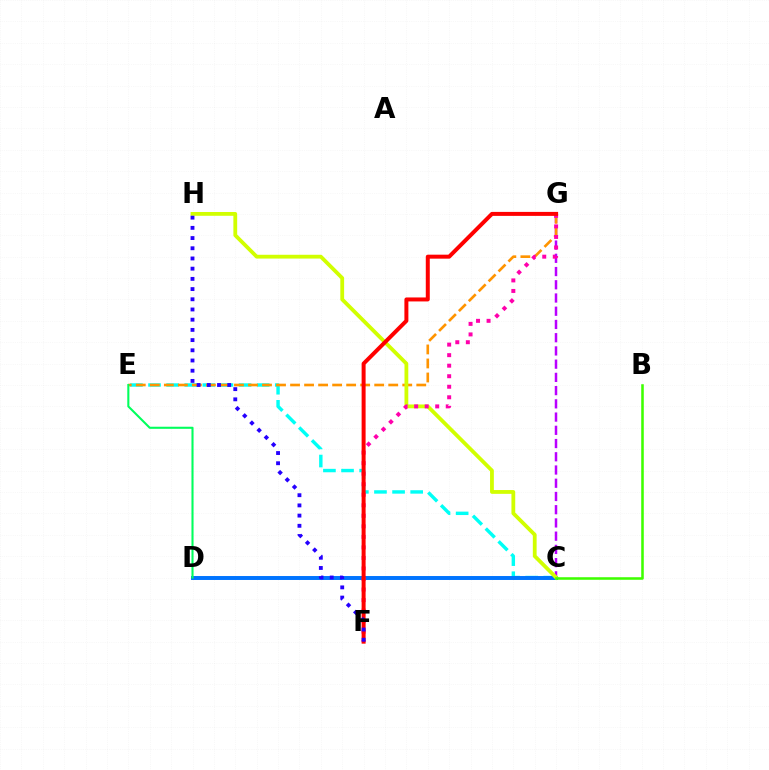{('C', 'E'): [{'color': '#00fff6', 'line_style': 'dashed', 'thickness': 2.46}], ('C', 'G'): [{'color': '#b900ff', 'line_style': 'dashed', 'thickness': 1.8}], ('E', 'G'): [{'color': '#ff9400', 'line_style': 'dashed', 'thickness': 1.91}], ('C', 'D'): [{'color': '#0074ff', 'line_style': 'solid', 'thickness': 2.84}], ('C', 'H'): [{'color': '#d1ff00', 'line_style': 'solid', 'thickness': 2.73}], ('B', 'C'): [{'color': '#3dff00', 'line_style': 'solid', 'thickness': 1.84}], ('F', 'G'): [{'color': '#ff00ac', 'line_style': 'dotted', 'thickness': 2.86}, {'color': '#ff0000', 'line_style': 'solid', 'thickness': 2.87}], ('D', 'E'): [{'color': '#00ff5c', 'line_style': 'solid', 'thickness': 1.5}], ('F', 'H'): [{'color': '#2500ff', 'line_style': 'dotted', 'thickness': 2.77}]}